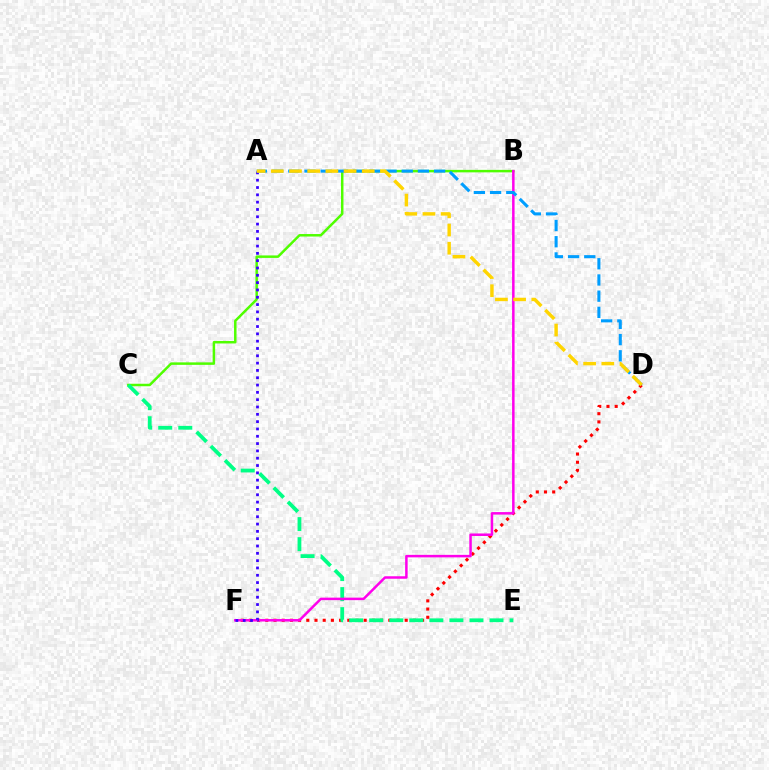{('D', 'F'): [{'color': '#ff0000', 'line_style': 'dotted', 'thickness': 2.23}], ('B', 'C'): [{'color': '#4fff00', 'line_style': 'solid', 'thickness': 1.79}], ('C', 'E'): [{'color': '#00ff86', 'line_style': 'dashed', 'thickness': 2.72}], ('B', 'F'): [{'color': '#ff00ed', 'line_style': 'solid', 'thickness': 1.8}], ('A', 'F'): [{'color': '#3700ff', 'line_style': 'dotted', 'thickness': 1.99}], ('A', 'D'): [{'color': '#009eff', 'line_style': 'dashed', 'thickness': 2.2}, {'color': '#ffd500', 'line_style': 'dashed', 'thickness': 2.47}]}